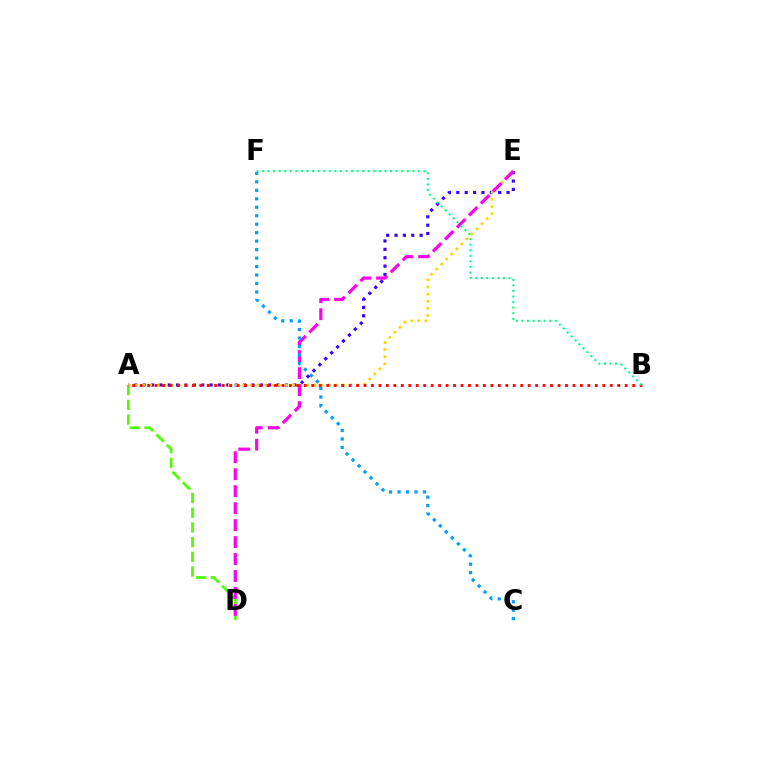{('A', 'D'): [{'color': '#4fff00', 'line_style': 'dashed', 'thickness': 2.0}], ('A', 'E'): [{'color': '#3700ff', 'line_style': 'dotted', 'thickness': 2.27}, {'color': '#ffd500', 'line_style': 'dotted', 'thickness': 1.94}], ('D', 'E'): [{'color': '#ff00ed', 'line_style': 'dashed', 'thickness': 2.3}], ('A', 'B'): [{'color': '#ff0000', 'line_style': 'dotted', 'thickness': 2.03}], ('C', 'F'): [{'color': '#009eff', 'line_style': 'dotted', 'thickness': 2.3}], ('B', 'F'): [{'color': '#00ff86', 'line_style': 'dotted', 'thickness': 1.51}]}